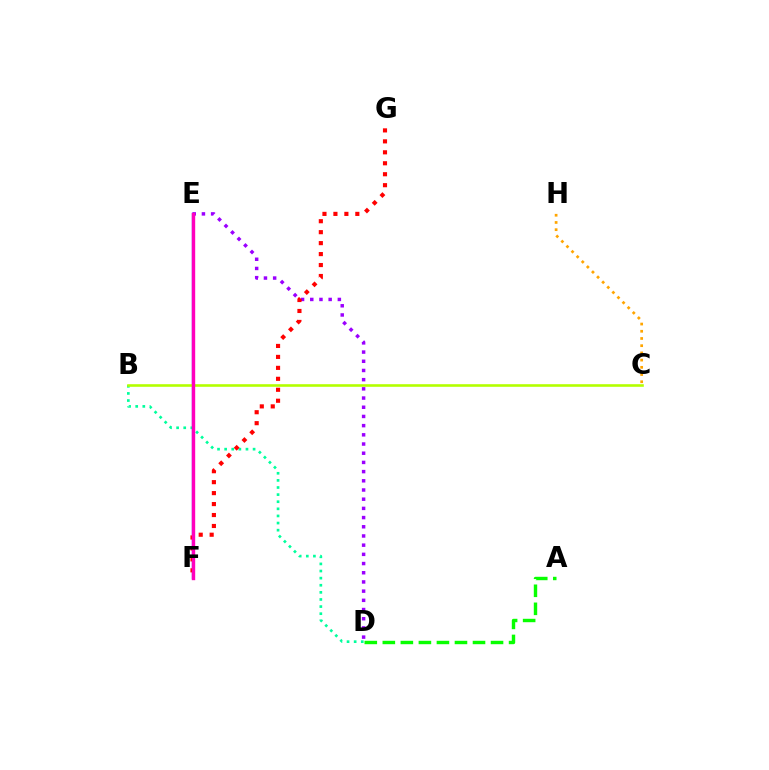{('D', 'E'): [{'color': '#9b00ff', 'line_style': 'dotted', 'thickness': 2.5}], ('E', 'F'): [{'color': '#00b5ff', 'line_style': 'solid', 'thickness': 2.07}, {'color': '#0010ff', 'line_style': 'solid', 'thickness': 1.62}, {'color': '#ff00bd', 'line_style': 'solid', 'thickness': 2.43}], ('C', 'H'): [{'color': '#ffa500', 'line_style': 'dotted', 'thickness': 1.96}], ('B', 'D'): [{'color': '#00ff9d', 'line_style': 'dotted', 'thickness': 1.93}], ('B', 'C'): [{'color': '#b3ff00', 'line_style': 'solid', 'thickness': 1.87}], ('F', 'G'): [{'color': '#ff0000', 'line_style': 'dotted', 'thickness': 2.98}], ('A', 'D'): [{'color': '#08ff00', 'line_style': 'dashed', 'thickness': 2.45}]}